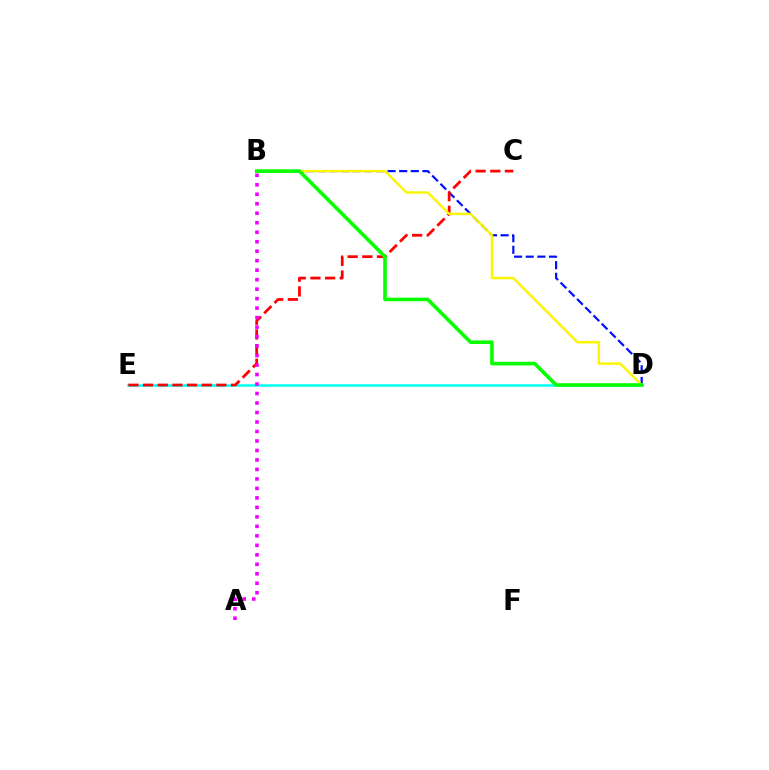{('D', 'E'): [{'color': '#00fff6', 'line_style': 'solid', 'thickness': 1.82}], ('B', 'D'): [{'color': '#0010ff', 'line_style': 'dashed', 'thickness': 1.58}, {'color': '#fcf500', 'line_style': 'solid', 'thickness': 1.74}, {'color': '#08ff00', 'line_style': 'solid', 'thickness': 2.6}], ('C', 'E'): [{'color': '#ff0000', 'line_style': 'dashed', 'thickness': 1.99}], ('A', 'B'): [{'color': '#ee00ff', 'line_style': 'dotted', 'thickness': 2.58}]}